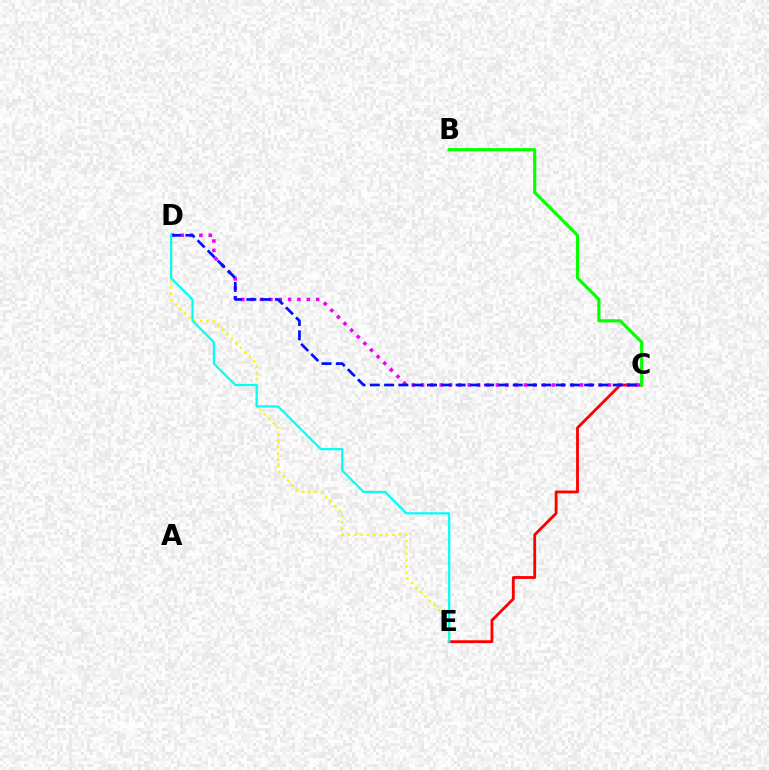{('C', 'E'): [{'color': '#ff0000', 'line_style': 'solid', 'thickness': 2.03}], ('C', 'D'): [{'color': '#ee00ff', 'line_style': 'dotted', 'thickness': 2.54}, {'color': '#0010ff', 'line_style': 'dashed', 'thickness': 1.94}], ('D', 'E'): [{'color': '#fcf500', 'line_style': 'dotted', 'thickness': 1.73}, {'color': '#00fff6', 'line_style': 'solid', 'thickness': 1.58}], ('B', 'C'): [{'color': '#08ff00', 'line_style': 'solid', 'thickness': 2.27}]}